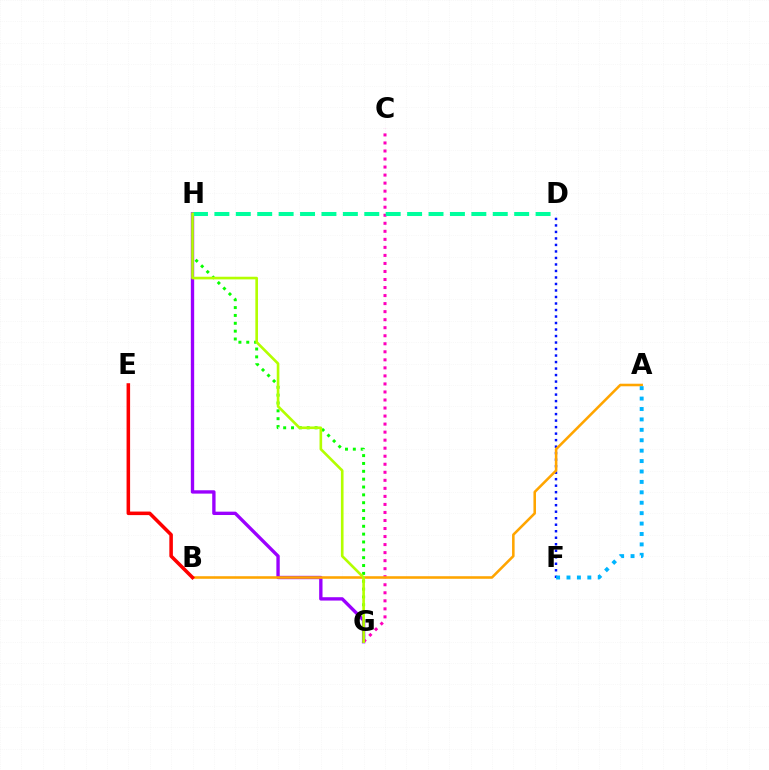{('G', 'H'): [{'color': '#08ff00', 'line_style': 'dotted', 'thickness': 2.13}, {'color': '#9b00ff', 'line_style': 'solid', 'thickness': 2.41}, {'color': '#b3ff00', 'line_style': 'solid', 'thickness': 1.9}], ('C', 'G'): [{'color': '#ff00bd', 'line_style': 'dotted', 'thickness': 2.18}], ('D', 'F'): [{'color': '#0010ff', 'line_style': 'dotted', 'thickness': 1.77}], ('D', 'H'): [{'color': '#00ff9d', 'line_style': 'dashed', 'thickness': 2.91}], ('A', 'B'): [{'color': '#ffa500', 'line_style': 'solid', 'thickness': 1.84}], ('B', 'E'): [{'color': '#ff0000', 'line_style': 'solid', 'thickness': 2.55}], ('A', 'F'): [{'color': '#00b5ff', 'line_style': 'dotted', 'thickness': 2.83}]}